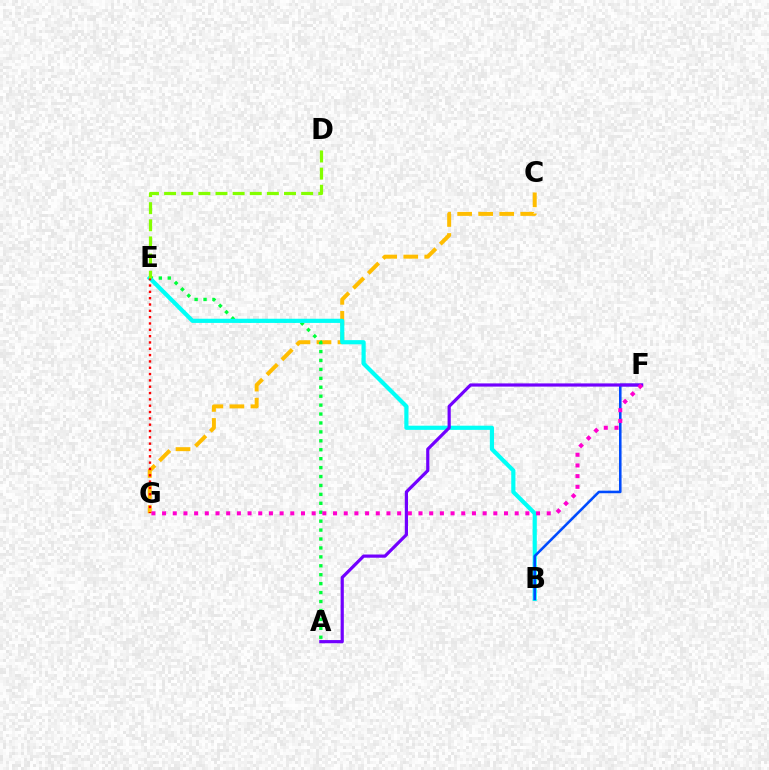{('C', 'G'): [{'color': '#ffbd00', 'line_style': 'dashed', 'thickness': 2.86}], ('A', 'E'): [{'color': '#00ff39', 'line_style': 'dotted', 'thickness': 2.43}], ('B', 'E'): [{'color': '#00fff6', 'line_style': 'solid', 'thickness': 3.0}], ('B', 'F'): [{'color': '#004bff', 'line_style': 'solid', 'thickness': 1.84}], ('A', 'F'): [{'color': '#7200ff', 'line_style': 'solid', 'thickness': 2.3}], ('F', 'G'): [{'color': '#ff00cf', 'line_style': 'dotted', 'thickness': 2.9}], ('E', 'G'): [{'color': '#ff0000', 'line_style': 'dotted', 'thickness': 1.72}], ('D', 'E'): [{'color': '#84ff00', 'line_style': 'dashed', 'thickness': 2.33}]}